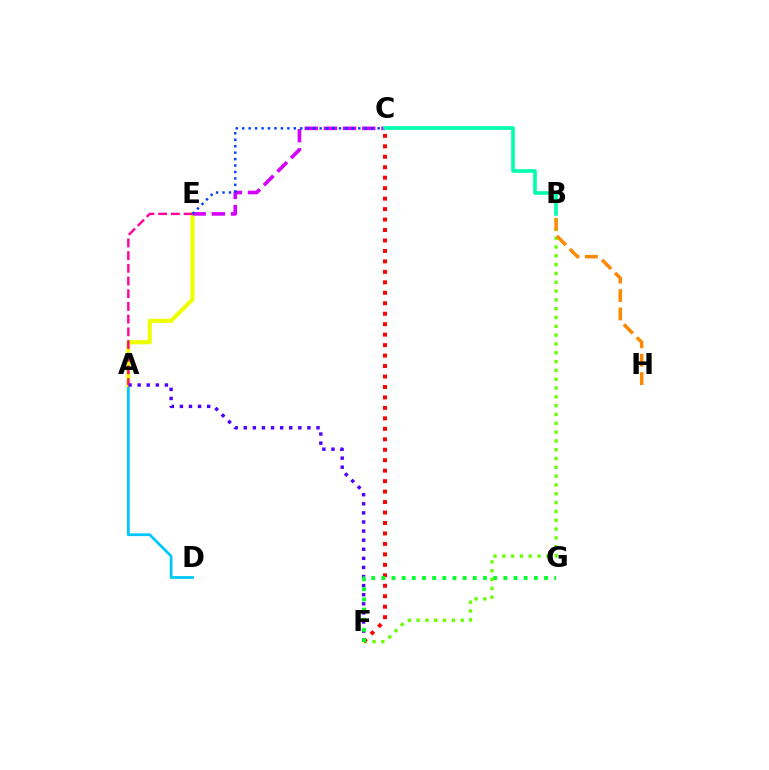{('A', 'D'): [{'color': '#00c7ff', 'line_style': 'solid', 'thickness': 2.0}], ('A', 'E'): [{'color': '#eeff00', 'line_style': 'solid', 'thickness': 2.96}, {'color': '#ff00a0', 'line_style': 'dashed', 'thickness': 1.73}], ('A', 'F'): [{'color': '#4f00ff', 'line_style': 'dotted', 'thickness': 2.47}], ('B', 'F'): [{'color': '#66ff00', 'line_style': 'dotted', 'thickness': 2.4}], ('C', 'F'): [{'color': '#ff0000', 'line_style': 'dotted', 'thickness': 2.84}], ('C', 'E'): [{'color': '#d600ff', 'line_style': 'dashed', 'thickness': 2.6}, {'color': '#003fff', 'line_style': 'dotted', 'thickness': 1.75}], ('B', 'H'): [{'color': '#ff8800', 'line_style': 'dashed', 'thickness': 2.5}], ('B', 'C'): [{'color': '#00ffaf', 'line_style': 'solid', 'thickness': 2.63}], ('F', 'G'): [{'color': '#00ff27', 'line_style': 'dotted', 'thickness': 2.76}]}